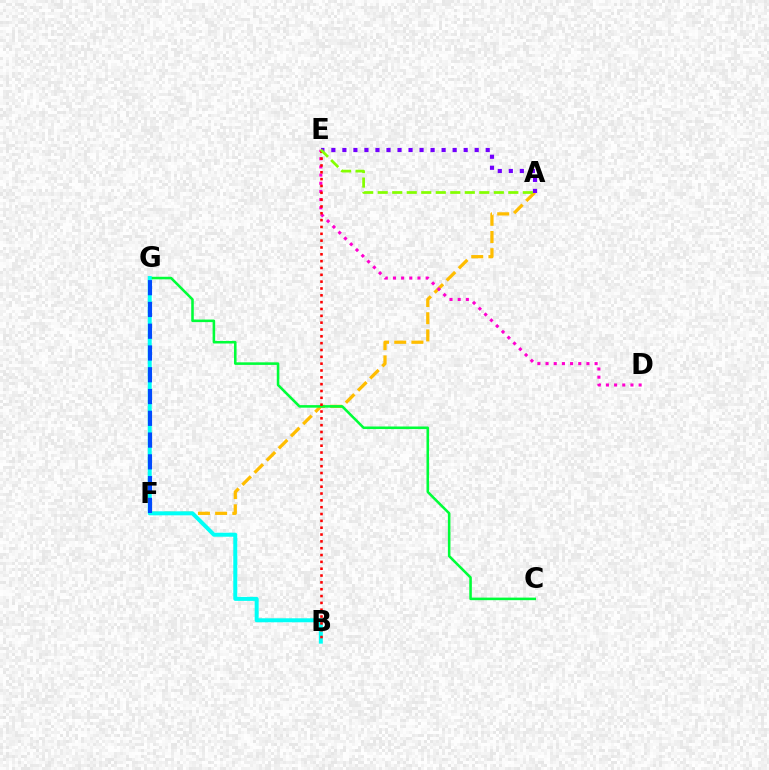{('A', 'F'): [{'color': '#ffbd00', 'line_style': 'dashed', 'thickness': 2.34}], ('A', 'E'): [{'color': '#7200ff', 'line_style': 'dotted', 'thickness': 3.0}, {'color': '#84ff00', 'line_style': 'dashed', 'thickness': 1.97}], ('C', 'G'): [{'color': '#00ff39', 'line_style': 'solid', 'thickness': 1.85}], ('B', 'G'): [{'color': '#00fff6', 'line_style': 'solid', 'thickness': 2.87}], ('D', 'E'): [{'color': '#ff00cf', 'line_style': 'dotted', 'thickness': 2.22}], ('F', 'G'): [{'color': '#004bff', 'line_style': 'dashed', 'thickness': 2.96}], ('B', 'E'): [{'color': '#ff0000', 'line_style': 'dotted', 'thickness': 1.86}]}